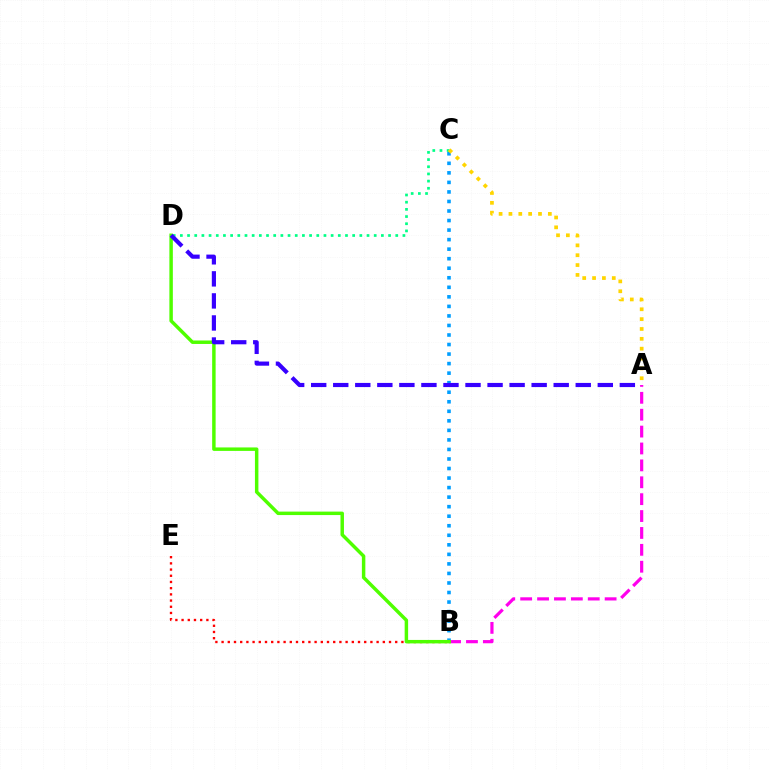{('C', 'D'): [{'color': '#00ff86', 'line_style': 'dotted', 'thickness': 1.95}], ('B', 'C'): [{'color': '#009eff', 'line_style': 'dotted', 'thickness': 2.59}], ('B', 'E'): [{'color': '#ff0000', 'line_style': 'dotted', 'thickness': 1.68}], ('A', 'B'): [{'color': '#ff00ed', 'line_style': 'dashed', 'thickness': 2.29}], ('A', 'C'): [{'color': '#ffd500', 'line_style': 'dotted', 'thickness': 2.68}], ('B', 'D'): [{'color': '#4fff00', 'line_style': 'solid', 'thickness': 2.5}], ('A', 'D'): [{'color': '#3700ff', 'line_style': 'dashed', 'thickness': 2.99}]}